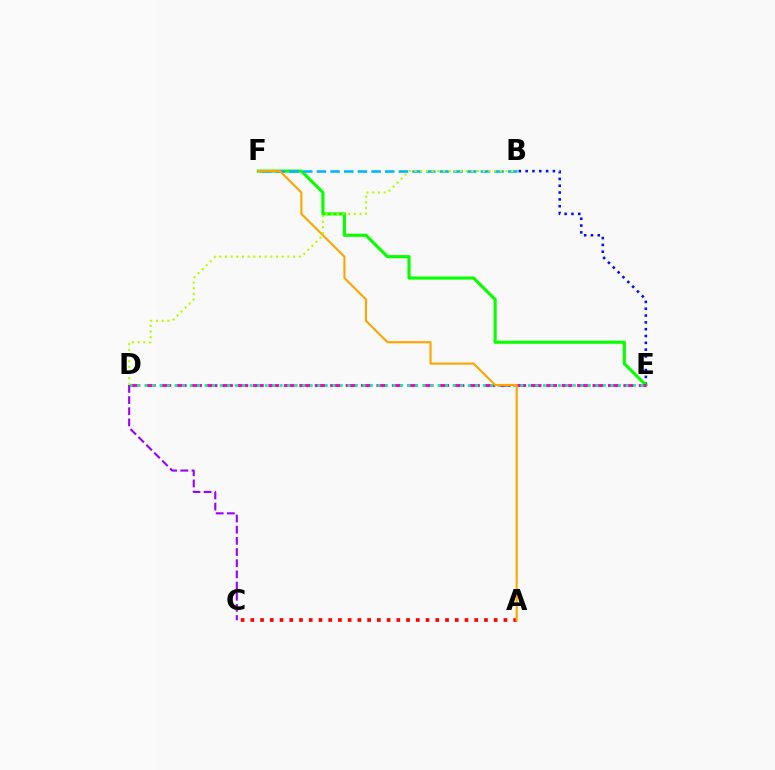{('A', 'C'): [{'color': '#ff0000', 'line_style': 'dotted', 'thickness': 2.65}], ('B', 'E'): [{'color': '#0010ff', 'line_style': 'dotted', 'thickness': 1.85}], ('E', 'F'): [{'color': '#08ff00', 'line_style': 'solid', 'thickness': 2.25}], ('B', 'F'): [{'color': '#00b5ff', 'line_style': 'dashed', 'thickness': 1.86}], ('D', 'E'): [{'color': '#ff00bd', 'line_style': 'dashed', 'thickness': 2.1}, {'color': '#00ff9d', 'line_style': 'dotted', 'thickness': 2.04}], ('A', 'F'): [{'color': '#ffa500', 'line_style': 'solid', 'thickness': 1.52}], ('B', 'D'): [{'color': '#b3ff00', 'line_style': 'dotted', 'thickness': 1.54}], ('C', 'D'): [{'color': '#9b00ff', 'line_style': 'dashed', 'thickness': 1.52}]}